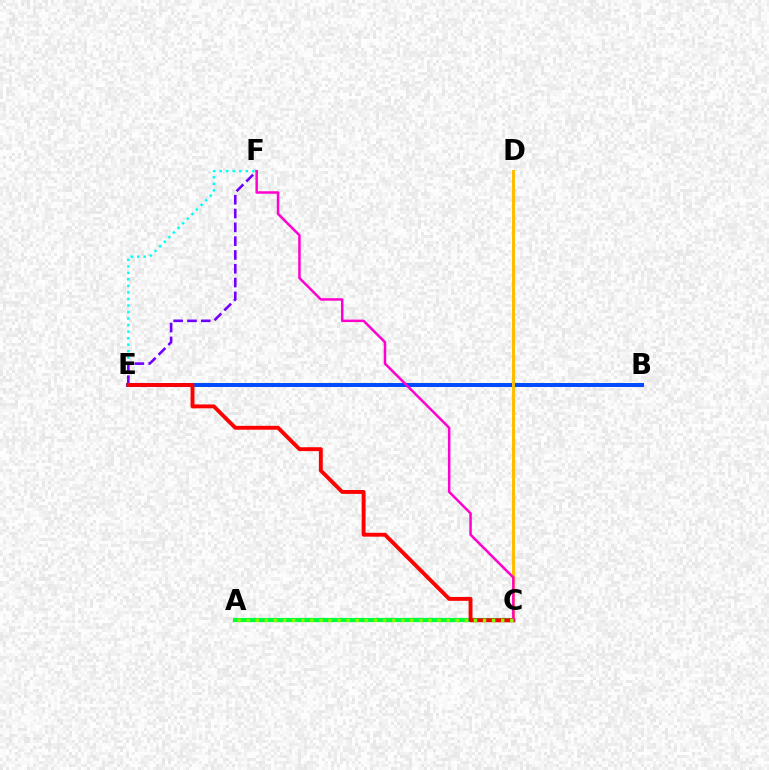{('A', 'C'): [{'color': '#00ff39', 'line_style': 'solid', 'thickness': 2.97}, {'color': '#84ff00', 'line_style': 'dotted', 'thickness': 2.47}], ('E', 'F'): [{'color': '#00fff6', 'line_style': 'dotted', 'thickness': 1.77}, {'color': '#7200ff', 'line_style': 'dashed', 'thickness': 1.88}], ('B', 'E'): [{'color': '#004bff', 'line_style': 'solid', 'thickness': 2.85}], ('C', 'D'): [{'color': '#ffbd00', 'line_style': 'solid', 'thickness': 2.14}], ('C', 'E'): [{'color': '#ff0000', 'line_style': 'solid', 'thickness': 2.8}], ('C', 'F'): [{'color': '#ff00cf', 'line_style': 'solid', 'thickness': 1.8}]}